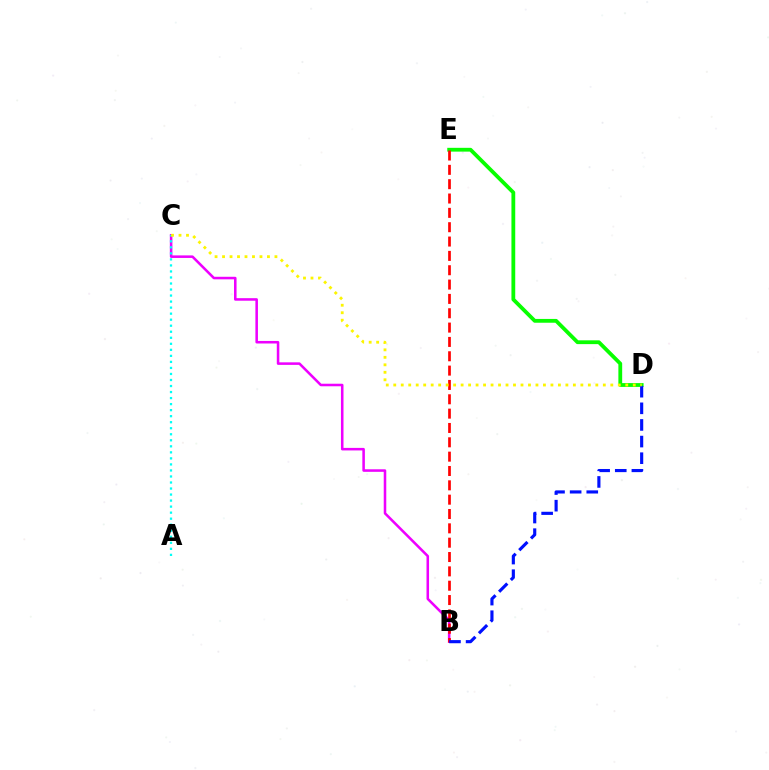{('D', 'E'): [{'color': '#08ff00', 'line_style': 'solid', 'thickness': 2.74}], ('B', 'C'): [{'color': '#ee00ff', 'line_style': 'solid', 'thickness': 1.83}], ('B', 'E'): [{'color': '#ff0000', 'line_style': 'dashed', 'thickness': 1.95}], ('B', 'D'): [{'color': '#0010ff', 'line_style': 'dashed', 'thickness': 2.26}], ('A', 'C'): [{'color': '#00fff6', 'line_style': 'dotted', 'thickness': 1.64}], ('C', 'D'): [{'color': '#fcf500', 'line_style': 'dotted', 'thickness': 2.03}]}